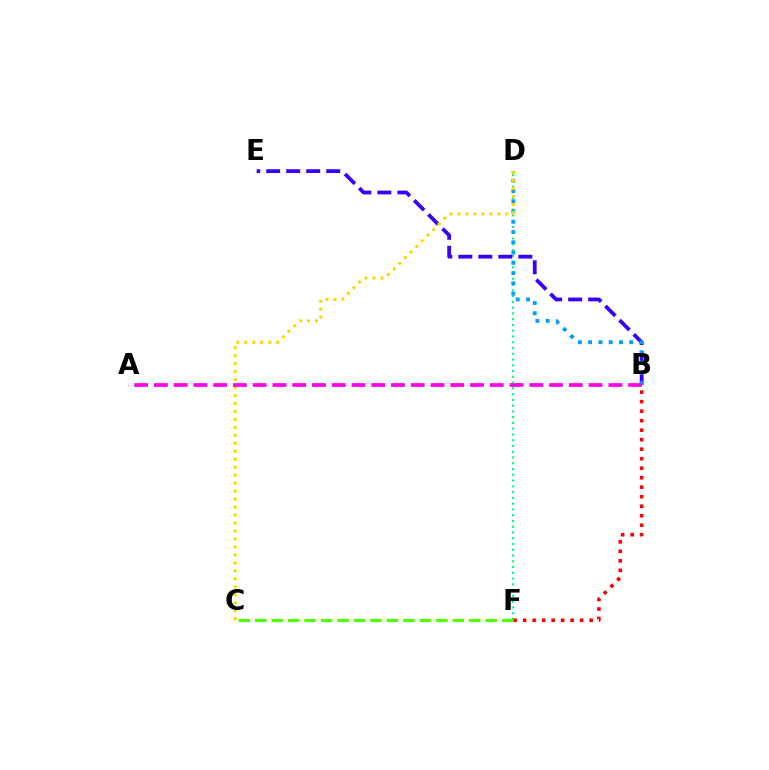{('D', 'F'): [{'color': '#00ff86', 'line_style': 'dotted', 'thickness': 1.57}], ('B', 'E'): [{'color': '#3700ff', 'line_style': 'dashed', 'thickness': 2.72}], ('B', 'F'): [{'color': '#ff0000', 'line_style': 'dotted', 'thickness': 2.58}], ('C', 'F'): [{'color': '#4fff00', 'line_style': 'dashed', 'thickness': 2.24}], ('B', 'D'): [{'color': '#009eff', 'line_style': 'dotted', 'thickness': 2.79}], ('C', 'D'): [{'color': '#ffd500', 'line_style': 'dotted', 'thickness': 2.17}], ('A', 'B'): [{'color': '#ff00ed', 'line_style': 'dashed', 'thickness': 2.68}]}